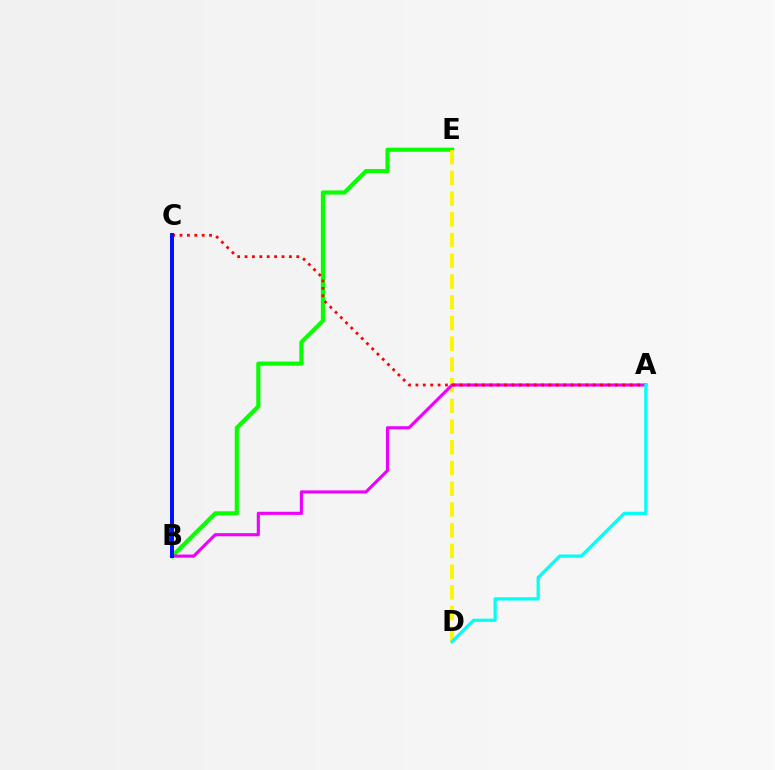{('B', 'E'): [{'color': '#08ff00', 'line_style': 'solid', 'thickness': 2.97}], ('D', 'E'): [{'color': '#fcf500', 'line_style': 'dashed', 'thickness': 2.81}], ('A', 'B'): [{'color': '#ee00ff', 'line_style': 'solid', 'thickness': 2.25}], ('A', 'C'): [{'color': '#ff0000', 'line_style': 'dotted', 'thickness': 2.01}], ('A', 'D'): [{'color': '#00fff6', 'line_style': 'solid', 'thickness': 2.32}], ('B', 'C'): [{'color': '#0010ff', 'line_style': 'solid', 'thickness': 2.86}]}